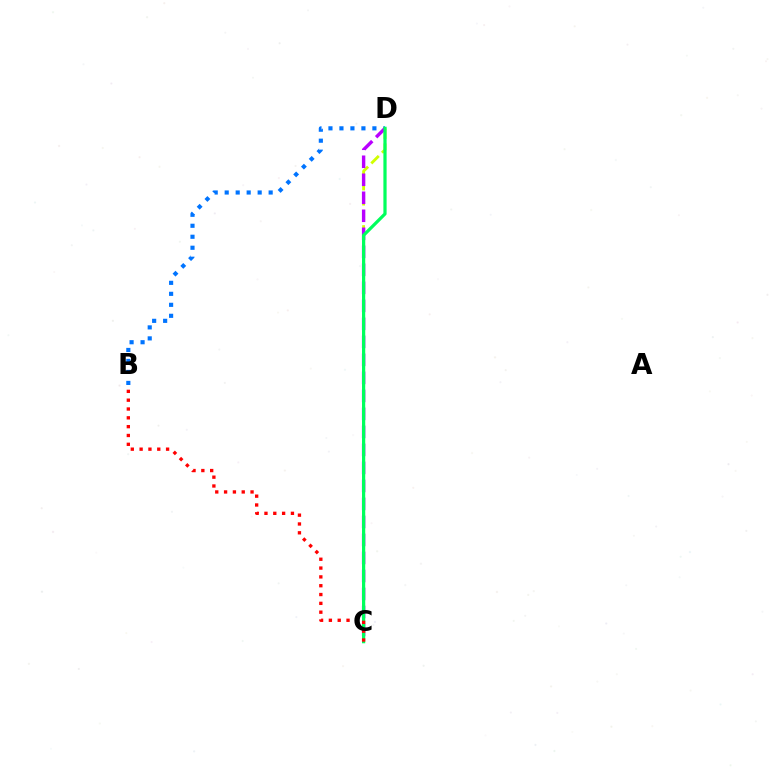{('C', 'D'): [{'color': '#d1ff00', 'line_style': 'dashed', 'thickness': 2.05}, {'color': '#b900ff', 'line_style': 'dashed', 'thickness': 2.45}, {'color': '#00ff5c', 'line_style': 'solid', 'thickness': 2.32}], ('B', 'D'): [{'color': '#0074ff', 'line_style': 'dotted', 'thickness': 2.99}], ('B', 'C'): [{'color': '#ff0000', 'line_style': 'dotted', 'thickness': 2.4}]}